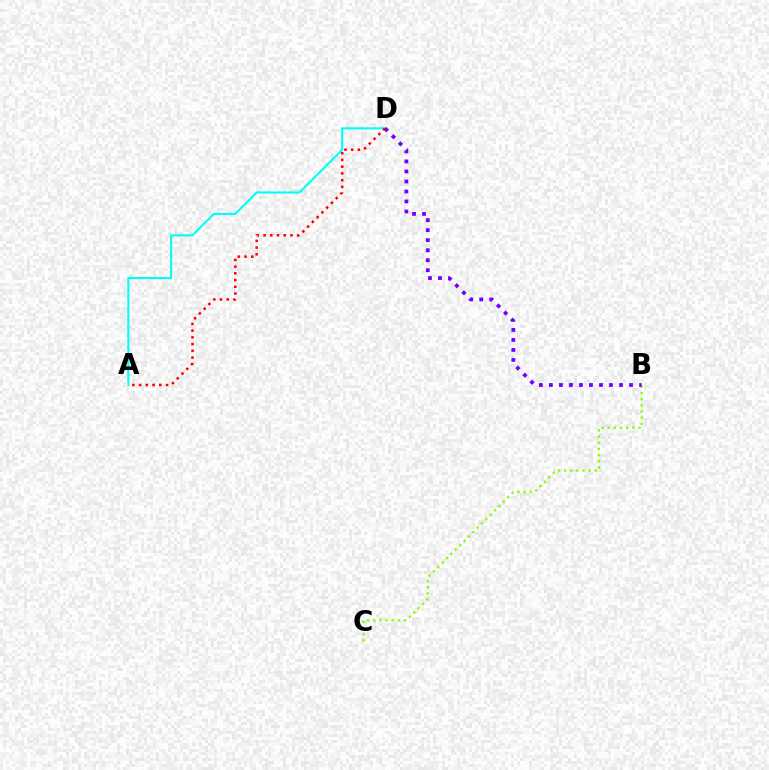{('A', 'D'): [{'color': '#00fff6', 'line_style': 'solid', 'thickness': 1.51}, {'color': '#ff0000', 'line_style': 'dotted', 'thickness': 1.83}], ('B', 'C'): [{'color': '#84ff00', 'line_style': 'dotted', 'thickness': 1.68}], ('B', 'D'): [{'color': '#7200ff', 'line_style': 'dotted', 'thickness': 2.72}]}